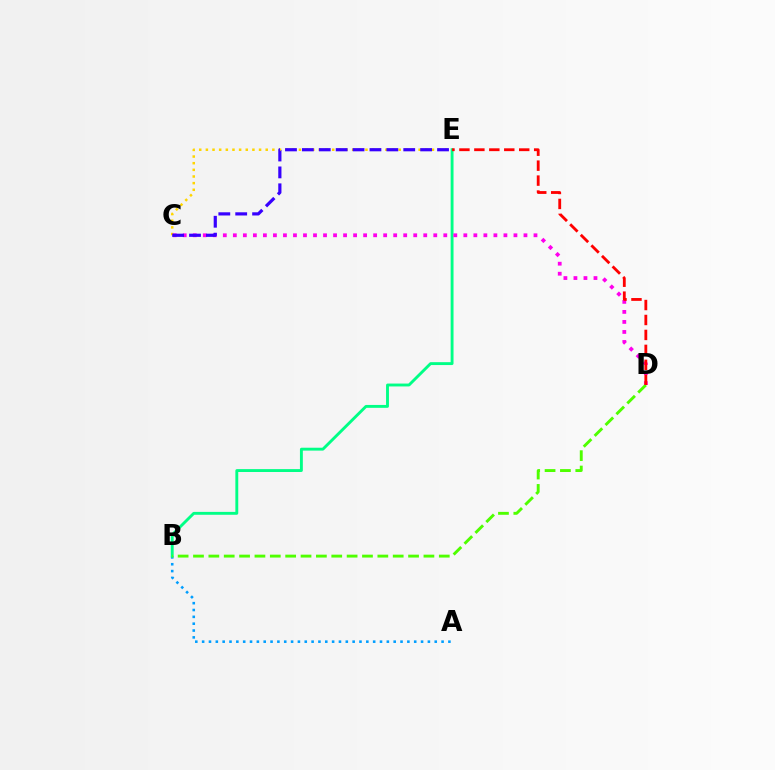{('A', 'B'): [{'color': '#009eff', 'line_style': 'dotted', 'thickness': 1.86}], ('C', 'E'): [{'color': '#ffd500', 'line_style': 'dotted', 'thickness': 1.81}, {'color': '#3700ff', 'line_style': 'dashed', 'thickness': 2.3}], ('B', 'E'): [{'color': '#00ff86', 'line_style': 'solid', 'thickness': 2.08}], ('C', 'D'): [{'color': '#ff00ed', 'line_style': 'dotted', 'thickness': 2.72}], ('B', 'D'): [{'color': '#4fff00', 'line_style': 'dashed', 'thickness': 2.09}], ('D', 'E'): [{'color': '#ff0000', 'line_style': 'dashed', 'thickness': 2.03}]}